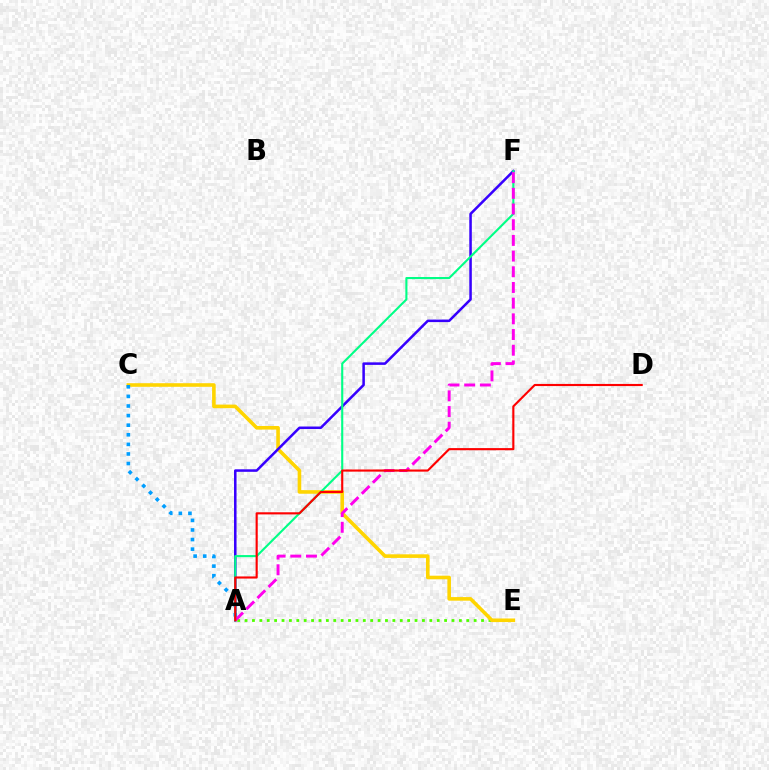{('A', 'E'): [{'color': '#4fff00', 'line_style': 'dotted', 'thickness': 2.01}], ('C', 'E'): [{'color': '#ffd500', 'line_style': 'solid', 'thickness': 2.59}], ('A', 'F'): [{'color': '#3700ff', 'line_style': 'solid', 'thickness': 1.82}, {'color': '#00ff86', 'line_style': 'solid', 'thickness': 1.52}, {'color': '#ff00ed', 'line_style': 'dashed', 'thickness': 2.13}], ('A', 'C'): [{'color': '#009eff', 'line_style': 'dotted', 'thickness': 2.61}], ('A', 'D'): [{'color': '#ff0000', 'line_style': 'solid', 'thickness': 1.54}]}